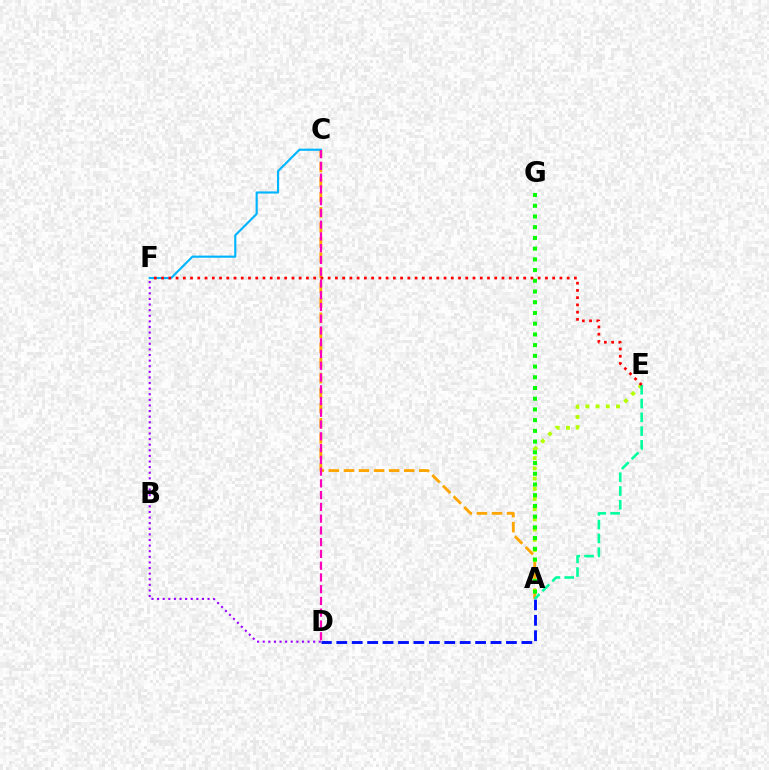{('A', 'C'): [{'color': '#ffa500', 'line_style': 'dashed', 'thickness': 2.05}], ('C', 'F'): [{'color': '#00b5ff', 'line_style': 'solid', 'thickness': 1.55}], ('C', 'D'): [{'color': '#ff00bd', 'line_style': 'dashed', 'thickness': 1.6}], ('A', 'E'): [{'color': '#b3ff00', 'line_style': 'dotted', 'thickness': 2.77}, {'color': '#00ff9d', 'line_style': 'dashed', 'thickness': 1.87}], ('A', 'D'): [{'color': '#0010ff', 'line_style': 'dashed', 'thickness': 2.1}], ('A', 'G'): [{'color': '#08ff00', 'line_style': 'dotted', 'thickness': 2.91}], ('E', 'F'): [{'color': '#ff0000', 'line_style': 'dotted', 'thickness': 1.97}], ('D', 'F'): [{'color': '#9b00ff', 'line_style': 'dotted', 'thickness': 1.52}]}